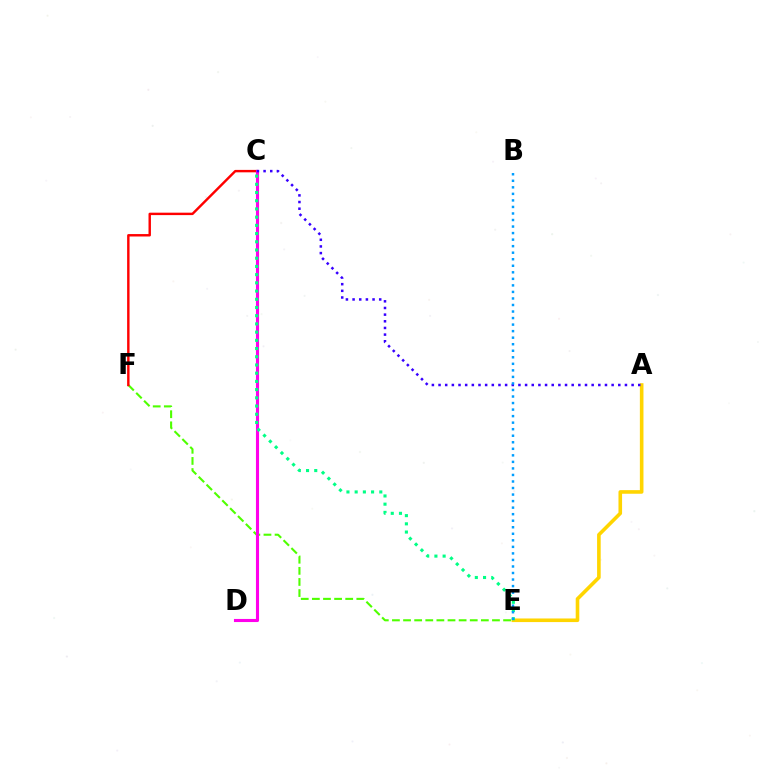{('A', 'E'): [{'color': '#ffd500', 'line_style': 'solid', 'thickness': 2.6}], ('E', 'F'): [{'color': '#4fff00', 'line_style': 'dashed', 'thickness': 1.51}], ('C', 'F'): [{'color': '#ff0000', 'line_style': 'solid', 'thickness': 1.75}], ('C', 'D'): [{'color': '#ff00ed', 'line_style': 'solid', 'thickness': 2.23}], ('C', 'E'): [{'color': '#00ff86', 'line_style': 'dotted', 'thickness': 2.23}], ('A', 'C'): [{'color': '#3700ff', 'line_style': 'dotted', 'thickness': 1.81}], ('B', 'E'): [{'color': '#009eff', 'line_style': 'dotted', 'thickness': 1.78}]}